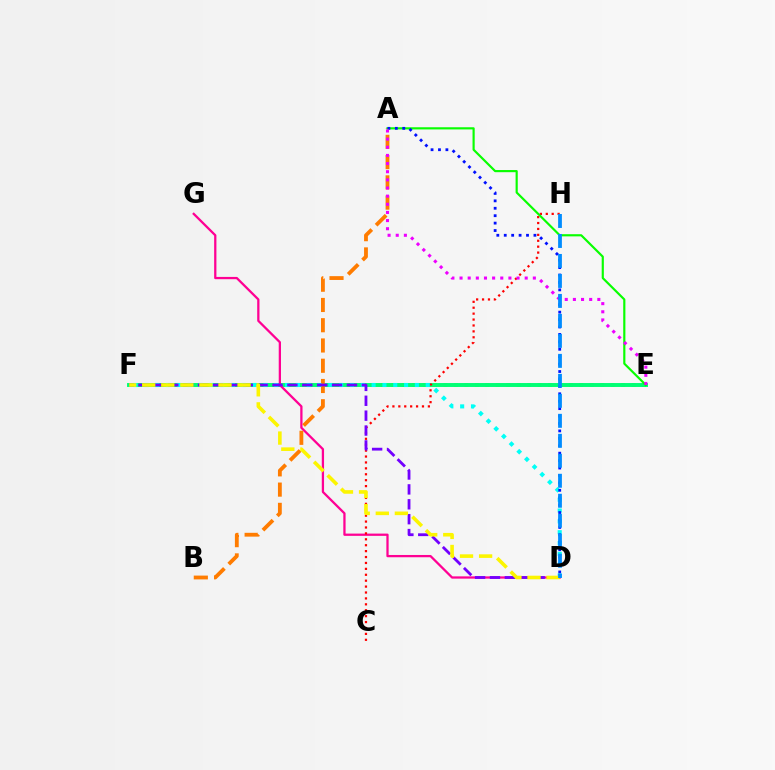{('E', 'F'): [{'color': '#84ff00', 'line_style': 'dotted', 'thickness': 2.84}, {'color': '#00ff74', 'line_style': 'solid', 'thickness': 2.83}], ('D', 'G'): [{'color': '#ff0094', 'line_style': 'solid', 'thickness': 1.63}], ('C', 'H'): [{'color': '#ff0000', 'line_style': 'dotted', 'thickness': 1.61}], ('A', 'B'): [{'color': '#ff7c00', 'line_style': 'dashed', 'thickness': 2.75}], ('D', 'F'): [{'color': '#00fff6', 'line_style': 'dotted', 'thickness': 2.94}, {'color': '#7200ff', 'line_style': 'dashed', 'thickness': 2.02}, {'color': '#fcf500', 'line_style': 'dashed', 'thickness': 2.59}], ('A', 'E'): [{'color': '#08ff00', 'line_style': 'solid', 'thickness': 1.56}, {'color': '#ee00ff', 'line_style': 'dotted', 'thickness': 2.21}], ('A', 'D'): [{'color': '#0010ff', 'line_style': 'dotted', 'thickness': 2.02}], ('D', 'H'): [{'color': '#008cff', 'line_style': 'dashed', 'thickness': 2.71}]}